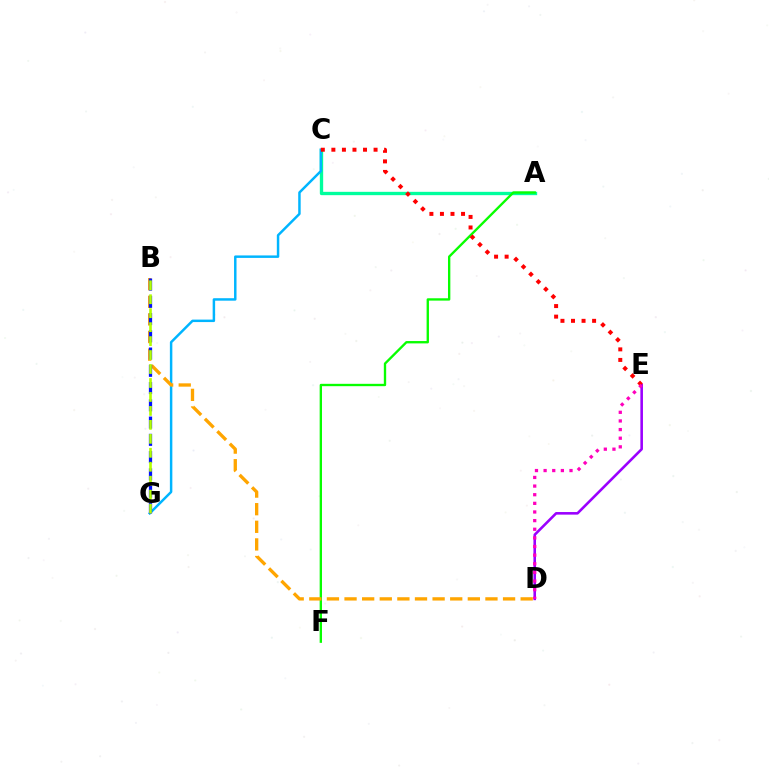{('A', 'C'): [{'color': '#00ff9d', 'line_style': 'solid', 'thickness': 2.4}], ('D', 'E'): [{'color': '#9b00ff', 'line_style': 'solid', 'thickness': 1.86}, {'color': '#ff00bd', 'line_style': 'dotted', 'thickness': 2.35}], ('C', 'G'): [{'color': '#00b5ff', 'line_style': 'solid', 'thickness': 1.78}], ('A', 'F'): [{'color': '#08ff00', 'line_style': 'solid', 'thickness': 1.69}], ('B', 'D'): [{'color': '#ffa500', 'line_style': 'dashed', 'thickness': 2.39}], ('B', 'G'): [{'color': '#0010ff', 'line_style': 'dashed', 'thickness': 2.34}, {'color': '#b3ff00', 'line_style': 'dashed', 'thickness': 1.9}], ('C', 'E'): [{'color': '#ff0000', 'line_style': 'dotted', 'thickness': 2.87}]}